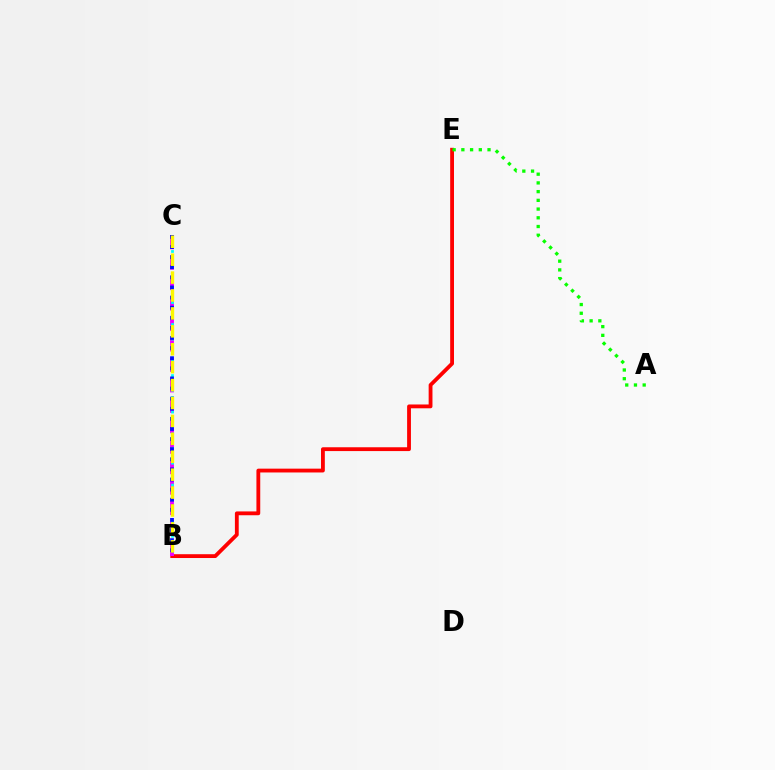{('B', 'E'): [{'color': '#ff0000', 'line_style': 'solid', 'thickness': 2.75}], ('B', 'C'): [{'color': '#ee00ff', 'line_style': 'dashed', 'thickness': 2.78}, {'color': '#00fff6', 'line_style': 'dotted', 'thickness': 1.98}, {'color': '#0010ff', 'line_style': 'dotted', 'thickness': 2.75}, {'color': '#fcf500', 'line_style': 'dashed', 'thickness': 2.43}], ('A', 'E'): [{'color': '#08ff00', 'line_style': 'dotted', 'thickness': 2.37}]}